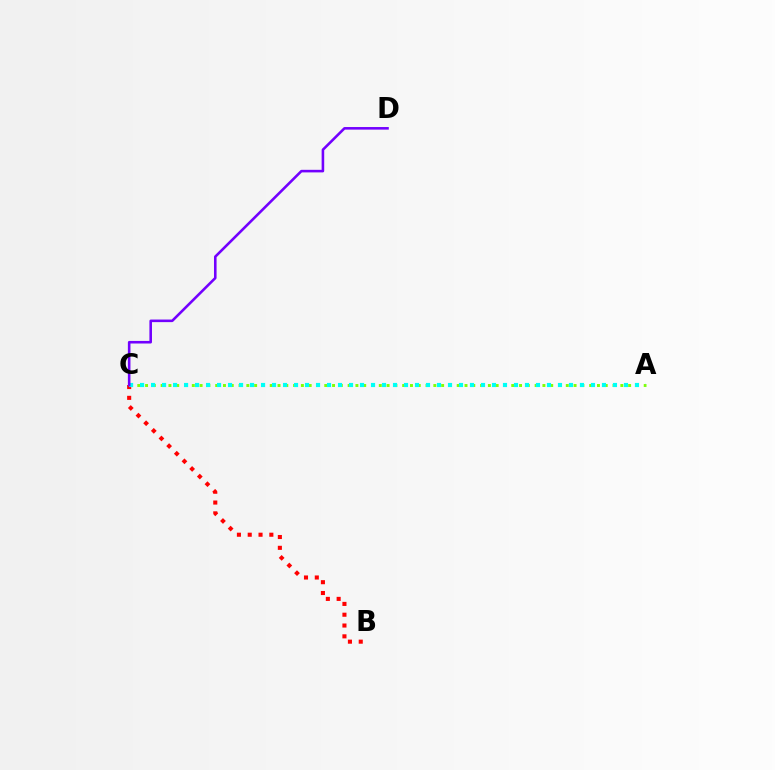{('B', 'C'): [{'color': '#ff0000', 'line_style': 'dotted', 'thickness': 2.94}], ('A', 'C'): [{'color': '#84ff00', 'line_style': 'dotted', 'thickness': 2.12}, {'color': '#00fff6', 'line_style': 'dotted', 'thickness': 2.99}], ('C', 'D'): [{'color': '#7200ff', 'line_style': 'solid', 'thickness': 1.86}]}